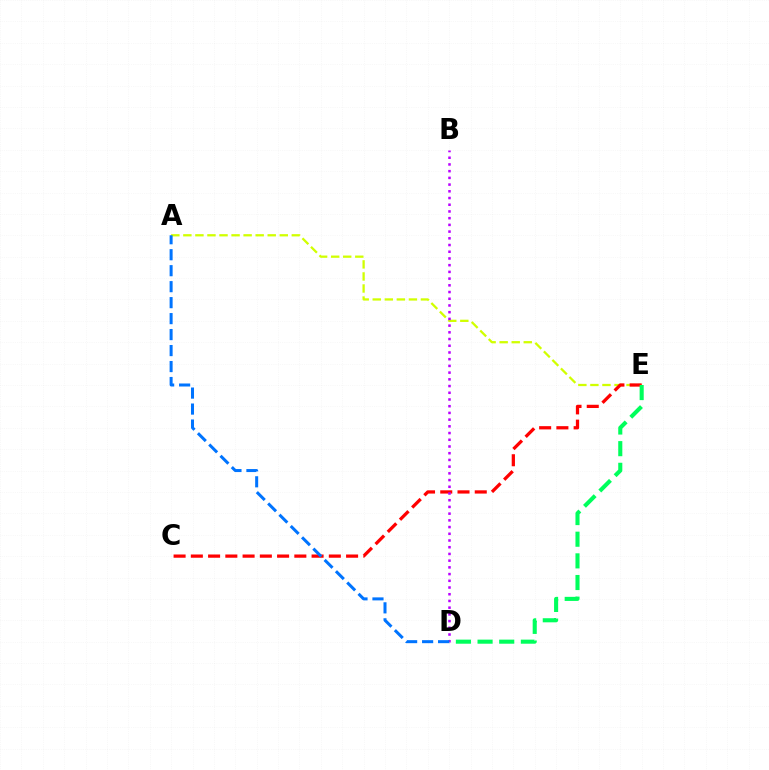{('A', 'E'): [{'color': '#d1ff00', 'line_style': 'dashed', 'thickness': 1.64}], ('C', 'E'): [{'color': '#ff0000', 'line_style': 'dashed', 'thickness': 2.34}], ('B', 'D'): [{'color': '#b900ff', 'line_style': 'dotted', 'thickness': 1.82}], ('D', 'E'): [{'color': '#00ff5c', 'line_style': 'dashed', 'thickness': 2.94}], ('A', 'D'): [{'color': '#0074ff', 'line_style': 'dashed', 'thickness': 2.17}]}